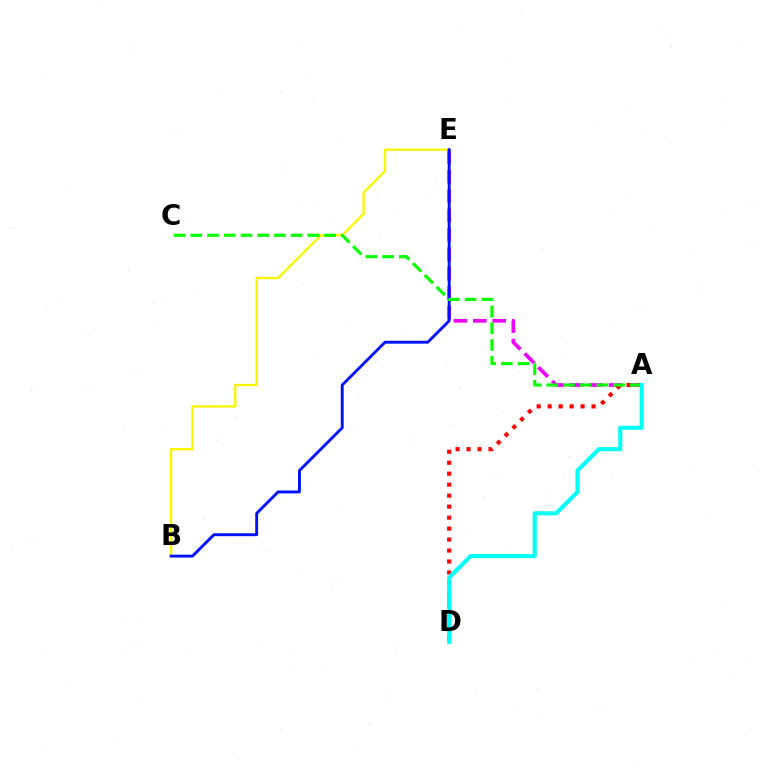{('A', 'E'): [{'color': '#ee00ff', 'line_style': 'dashed', 'thickness': 2.64}], ('A', 'D'): [{'color': '#ff0000', 'line_style': 'dotted', 'thickness': 2.98}, {'color': '#00fff6', 'line_style': 'solid', 'thickness': 2.96}], ('B', 'E'): [{'color': '#fcf500', 'line_style': 'solid', 'thickness': 1.67}, {'color': '#0010ff', 'line_style': 'solid', 'thickness': 2.08}], ('A', 'C'): [{'color': '#08ff00', 'line_style': 'dashed', 'thickness': 2.27}]}